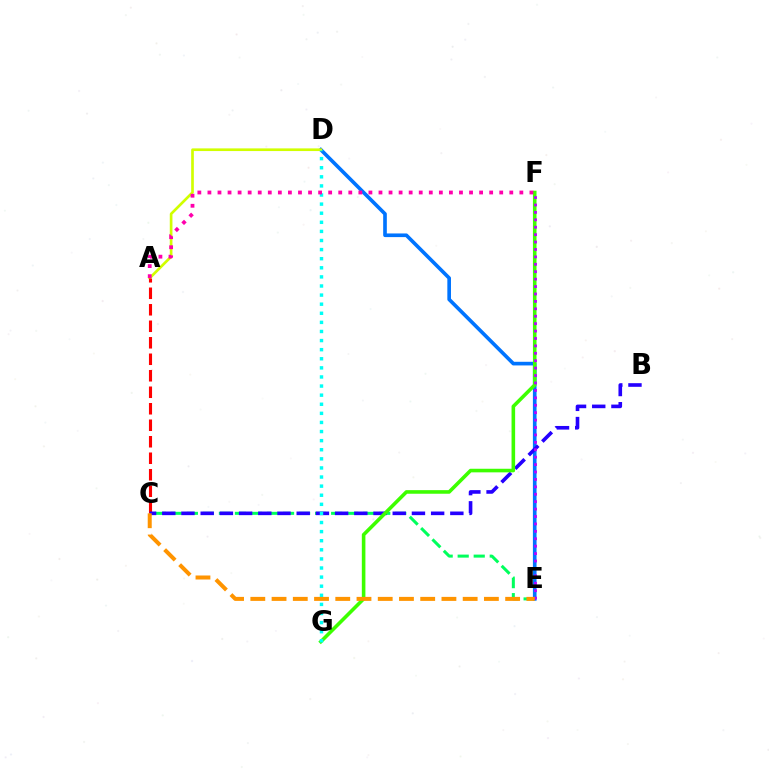{('C', 'E'): [{'color': '#00ff5c', 'line_style': 'dashed', 'thickness': 2.18}, {'color': '#ff9400', 'line_style': 'dashed', 'thickness': 2.88}], ('D', 'E'): [{'color': '#0074ff', 'line_style': 'solid', 'thickness': 2.63}], ('A', 'D'): [{'color': '#d1ff00', 'line_style': 'solid', 'thickness': 1.92}], ('A', 'C'): [{'color': '#ff0000', 'line_style': 'dashed', 'thickness': 2.24}], ('B', 'C'): [{'color': '#2500ff', 'line_style': 'dashed', 'thickness': 2.61}], ('F', 'G'): [{'color': '#3dff00', 'line_style': 'solid', 'thickness': 2.59}], ('D', 'G'): [{'color': '#00fff6', 'line_style': 'dotted', 'thickness': 2.47}], ('E', 'F'): [{'color': '#b900ff', 'line_style': 'dotted', 'thickness': 2.02}], ('A', 'F'): [{'color': '#ff00ac', 'line_style': 'dotted', 'thickness': 2.73}]}